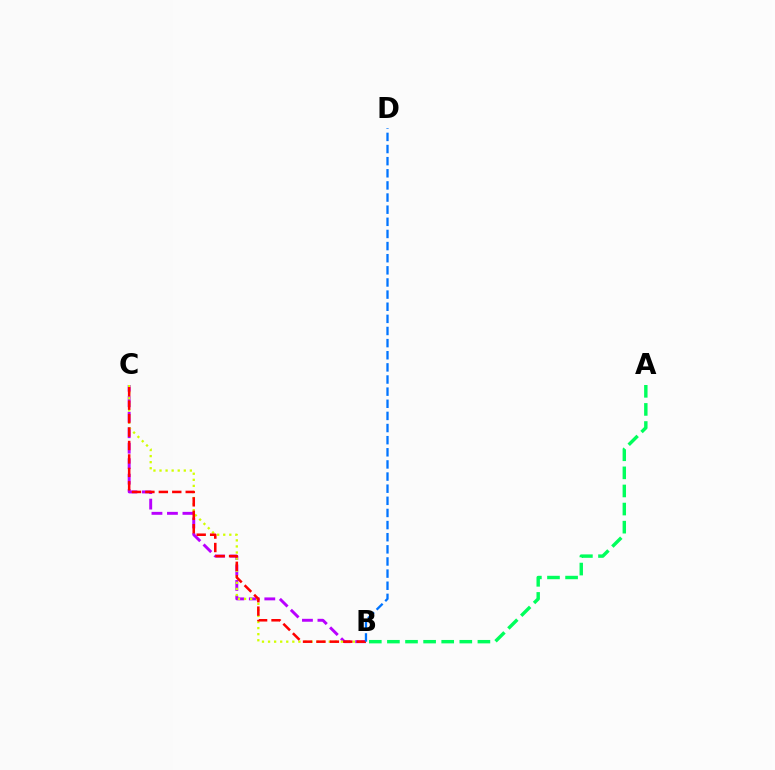{('A', 'B'): [{'color': '#00ff5c', 'line_style': 'dashed', 'thickness': 2.46}], ('B', 'C'): [{'color': '#b900ff', 'line_style': 'dashed', 'thickness': 2.1}, {'color': '#d1ff00', 'line_style': 'dotted', 'thickness': 1.65}, {'color': '#ff0000', 'line_style': 'dashed', 'thickness': 1.83}], ('B', 'D'): [{'color': '#0074ff', 'line_style': 'dashed', 'thickness': 1.65}]}